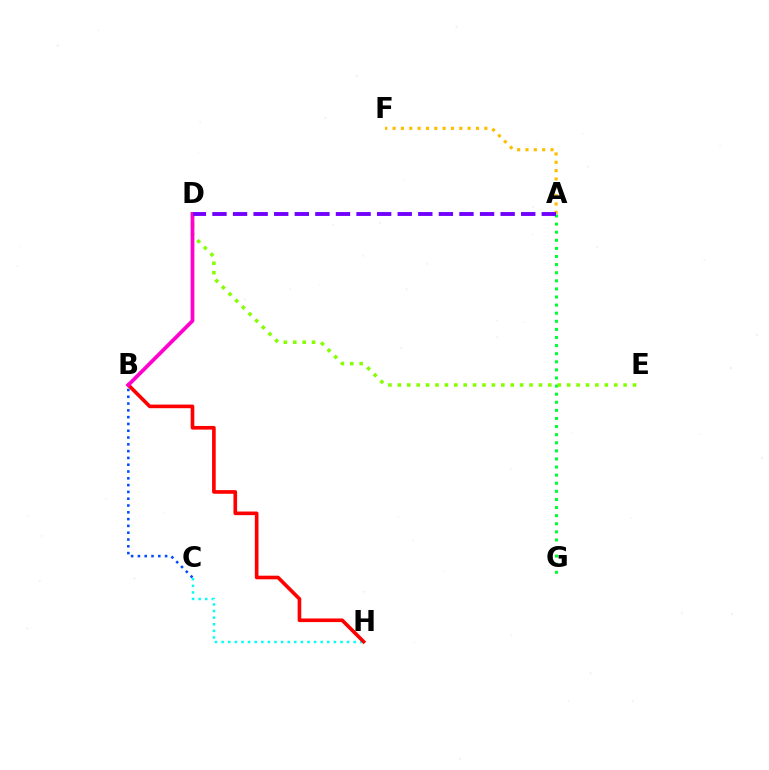{('A', 'G'): [{'color': '#00ff39', 'line_style': 'dotted', 'thickness': 2.2}], ('A', 'F'): [{'color': '#ffbd00', 'line_style': 'dotted', 'thickness': 2.27}], ('C', 'H'): [{'color': '#00fff6', 'line_style': 'dotted', 'thickness': 1.79}], ('B', 'C'): [{'color': '#004bff', 'line_style': 'dotted', 'thickness': 1.85}], ('B', 'H'): [{'color': '#ff0000', 'line_style': 'solid', 'thickness': 2.61}], ('D', 'E'): [{'color': '#84ff00', 'line_style': 'dotted', 'thickness': 2.56}], ('B', 'D'): [{'color': '#ff00cf', 'line_style': 'solid', 'thickness': 2.69}], ('A', 'D'): [{'color': '#7200ff', 'line_style': 'dashed', 'thickness': 2.8}]}